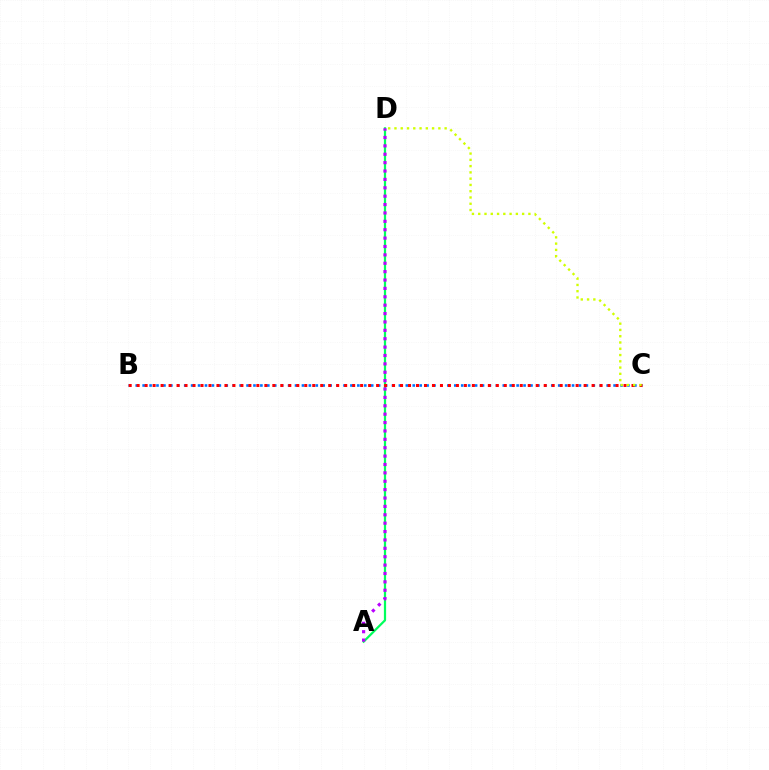{('B', 'C'): [{'color': '#0074ff', 'line_style': 'dotted', 'thickness': 1.88}, {'color': '#ff0000', 'line_style': 'dotted', 'thickness': 2.17}], ('A', 'D'): [{'color': '#00ff5c', 'line_style': 'solid', 'thickness': 1.6}, {'color': '#b900ff', 'line_style': 'dotted', 'thickness': 2.28}], ('C', 'D'): [{'color': '#d1ff00', 'line_style': 'dotted', 'thickness': 1.7}]}